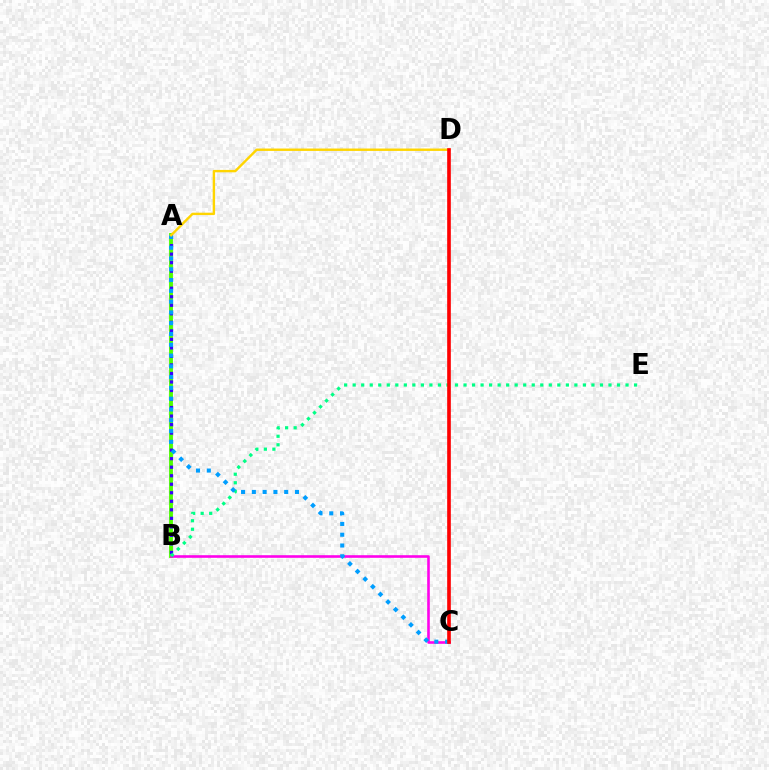{('A', 'B'): [{'color': '#4fff00', 'line_style': 'solid', 'thickness': 2.79}, {'color': '#3700ff', 'line_style': 'dotted', 'thickness': 2.32}], ('B', 'C'): [{'color': '#ff00ed', 'line_style': 'solid', 'thickness': 1.87}], ('B', 'E'): [{'color': '#00ff86', 'line_style': 'dotted', 'thickness': 2.32}], ('A', 'C'): [{'color': '#009eff', 'line_style': 'dotted', 'thickness': 2.93}], ('A', 'D'): [{'color': '#ffd500', 'line_style': 'solid', 'thickness': 1.73}], ('C', 'D'): [{'color': '#ff0000', 'line_style': 'solid', 'thickness': 2.63}]}